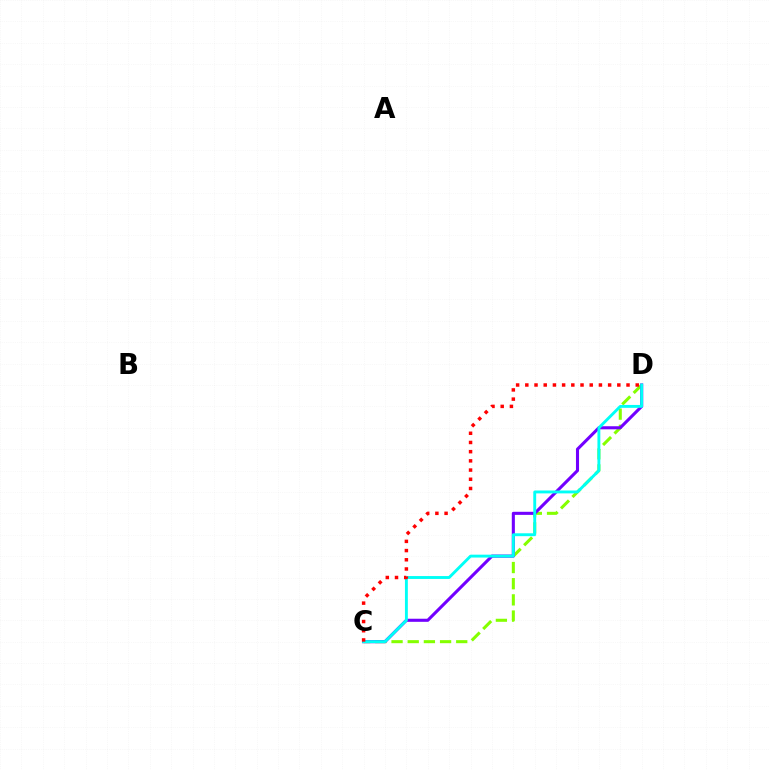{('C', 'D'): [{'color': '#84ff00', 'line_style': 'dashed', 'thickness': 2.2}, {'color': '#7200ff', 'line_style': 'solid', 'thickness': 2.22}, {'color': '#00fff6', 'line_style': 'solid', 'thickness': 2.08}, {'color': '#ff0000', 'line_style': 'dotted', 'thickness': 2.5}]}